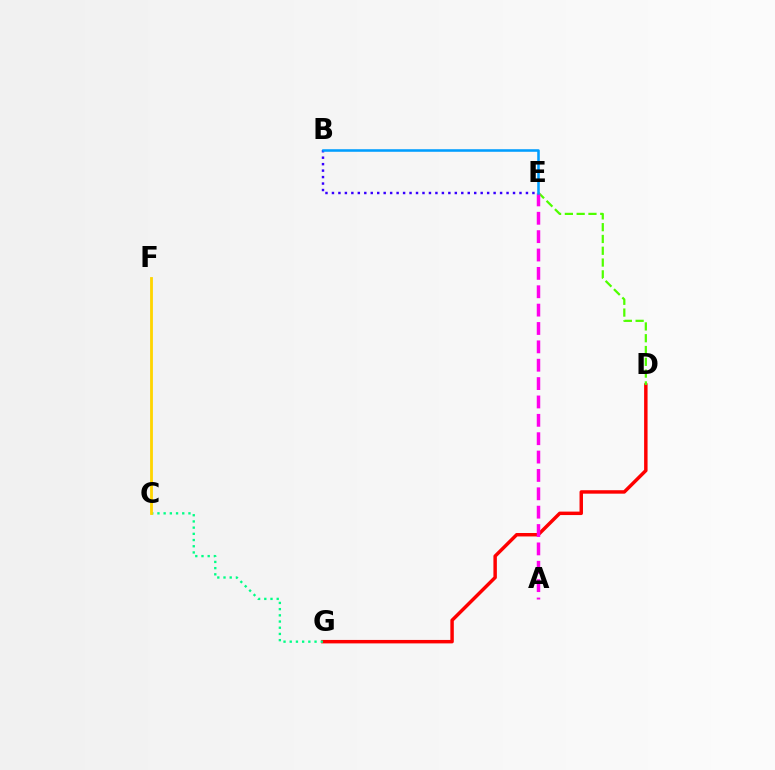{('D', 'G'): [{'color': '#ff0000', 'line_style': 'solid', 'thickness': 2.49}], ('C', 'G'): [{'color': '#00ff86', 'line_style': 'dotted', 'thickness': 1.68}], ('C', 'F'): [{'color': '#ffd500', 'line_style': 'solid', 'thickness': 2.02}], ('D', 'E'): [{'color': '#4fff00', 'line_style': 'dashed', 'thickness': 1.6}], ('A', 'E'): [{'color': '#ff00ed', 'line_style': 'dashed', 'thickness': 2.5}], ('B', 'E'): [{'color': '#3700ff', 'line_style': 'dotted', 'thickness': 1.76}, {'color': '#009eff', 'line_style': 'solid', 'thickness': 1.84}]}